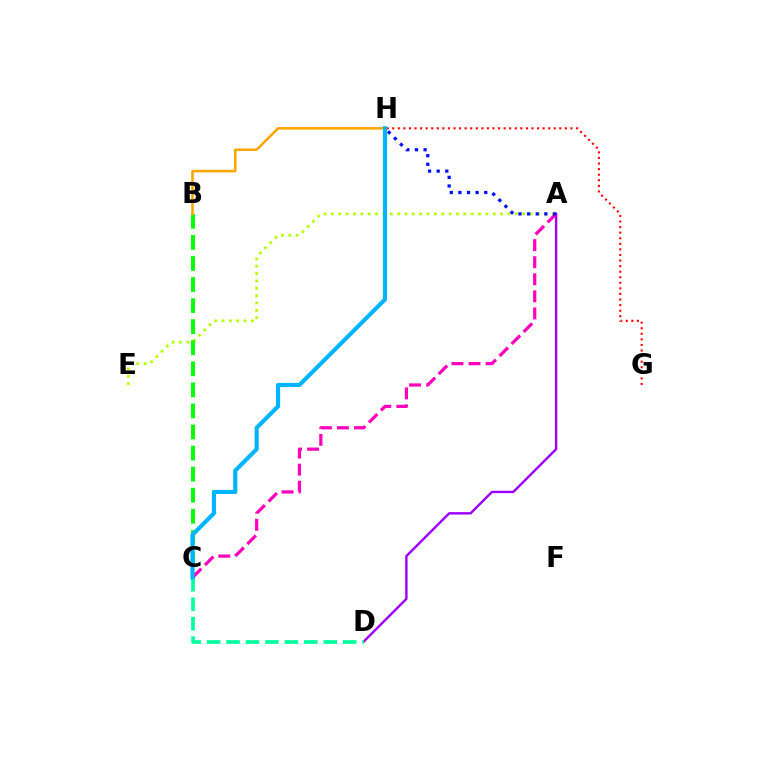{('A', 'E'): [{'color': '#b3ff00', 'line_style': 'dotted', 'thickness': 2.0}], ('A', 'D'): [{'color': '#9b00ff', 'line_style': 'solid', 'thickness': 1.74}], ('B', 'C'): [{'color': '#08ff00', 'line_style': 'dashed', 'thickness': 2.86}], ('A', 'C'): [{'color': '#ff00bd', 'line_style': 'dashed', 'thickness': 2.32}], ('B', 'H'): [{'color': '#ffa500', 'line_style': 'solid', 'thickness': 1.83}], ('A', 'H'): [{'color': '#0010ff', 'line_style': 'dotted', 'thickness': 2.34}], ('G', 'H'): [{'color': '#ff0000', 'line_style': 'dotted', 'thickness': 1.51}], ('C', 'D'): [{'color': '#00ff9d', 'line_style': 'dashed', 'thickness': 2.64}], ('C', 'H'): [{'color': '#00b5ff', 'line_style': 'solid', 'thickness': 2.99}]}